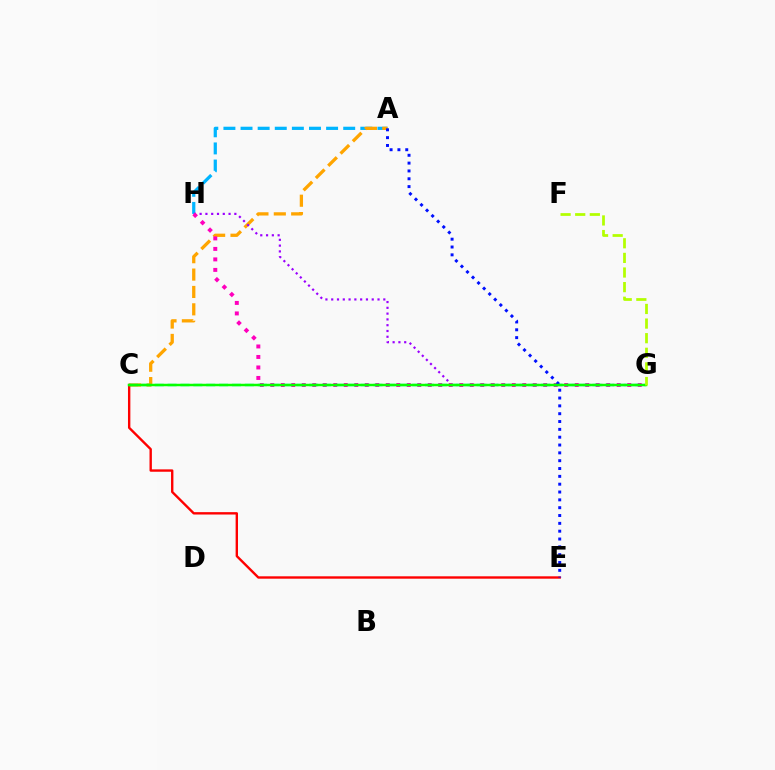{('A', 'H'): [{'color': '#00b5ff', 'line_style': 'dashed', 'thickness': 2.32}], ('A', 'C'): [{'color': '#ffa500', 'line_style': 'dashed', 'thickness': 2.36}], ('C', 'E'): [{'color': '#ff0000', 'line_style': 'solid', 'thickness': 1.71}], ('G', 'H'): [{'color': '#9b00ff', 'line_style': 'dotted', 'thickness': 1.57}, {'color': '#ff00bd', 'line_style': 'dotted', 'thickness': 2.85}], ('C', 'G'): [{'color': '#00ff9d', 'line_style': 'dashed', 'thickness': 1.75}, {'color': '#08ff00', 'line_style': 'solid', 'thickness': 1.78}], ('A', 'E'): [{'color': '#0010ff', 'line_style': 'dotted', 'thickness': 2.13}], ('F', 'G'): [{'color': '#b3ff00', 'line_style': 'dashed', 'thickness': 1.99}]}